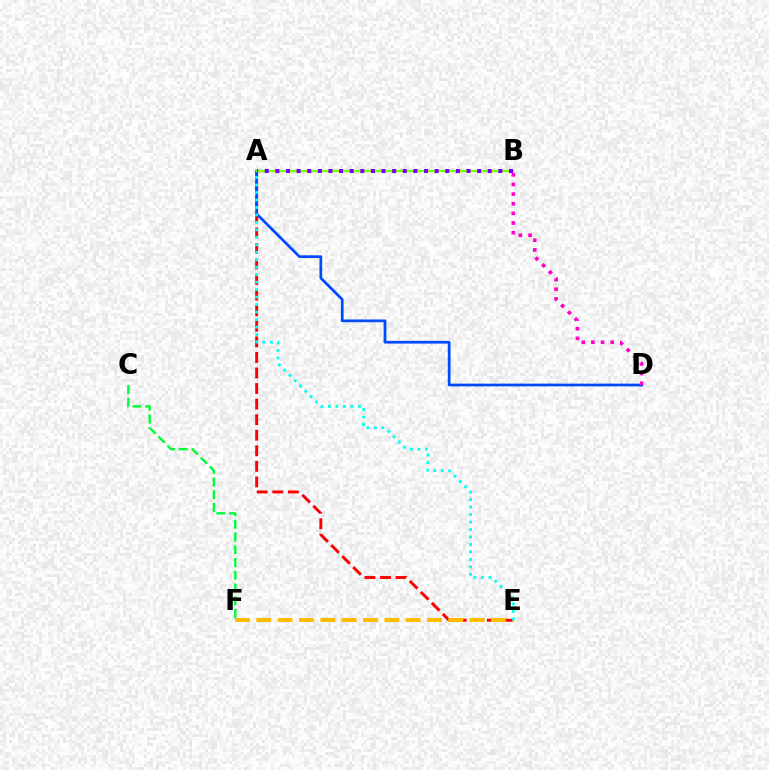{('A', 'E'): [{'color': '#ff0000', 'line_style': 'dashed', 'thickness': 2.11}, {'color': '#00fff6', 'line_style': 'dotted', 'thickness': 2.03}], ('A', 'D'): [{'color': '#004bff', 'line_style': 'solid', 'thickness': 1.97}], ('C', 'F'): [{'color': '#00ff39', 'line_style': 'dashed', 'thickness': 1.73}], ('E', 'F'): [{'color': '#ffbd00', 'line_style': 'dashed', 'thickness': 2.9}], ('A', 'B'): [{'color': '#84ff00', 'line_style': 'solid', 'thickness': 1.75}, {'color': '#7200ff', 'line_style': 'dotted', 'thickness': 2.89}], ('B', 'D'): [{'color': '#ff00cf', 'line_style': 'dotted', 'thickness': 2.62}]}